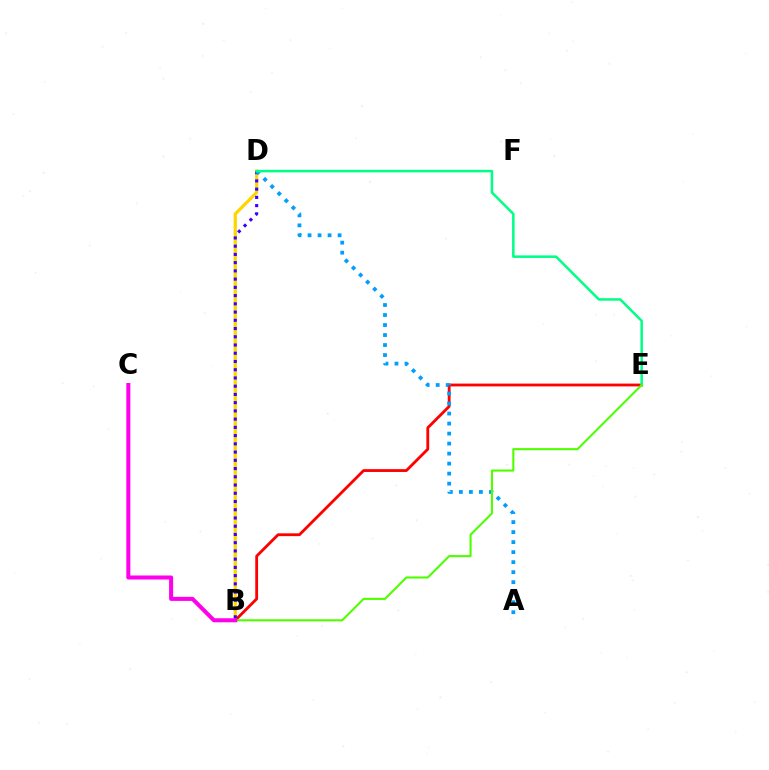{('B', 'D'): [{'color': '#ffd500', 'line_style': 'solid', 'thickness': 2.33}, {'color': '#3700ff', 'line_style': 'dotted', 'thickness': 2.24}], ('B', 'E'): [{'color': '#ff0000', 'line_style': 'solid', 'thickness': 2.03}, {'color': '#4fff00', 'line_style': 'solid', 'thickness': 1.52}], ('A', 'D'): [{'color': '#009eff', 'line_style': 'dotted', 'thickness': 2.72}], ('D', 'E'): [{'color': '#00ff86', 'line_style': 'solid', 'thickness': 1.82}], ('B', 'C'): [{'color': '#ff00ed', 'line_style': 'solid', 'thickness': 2.9}]}